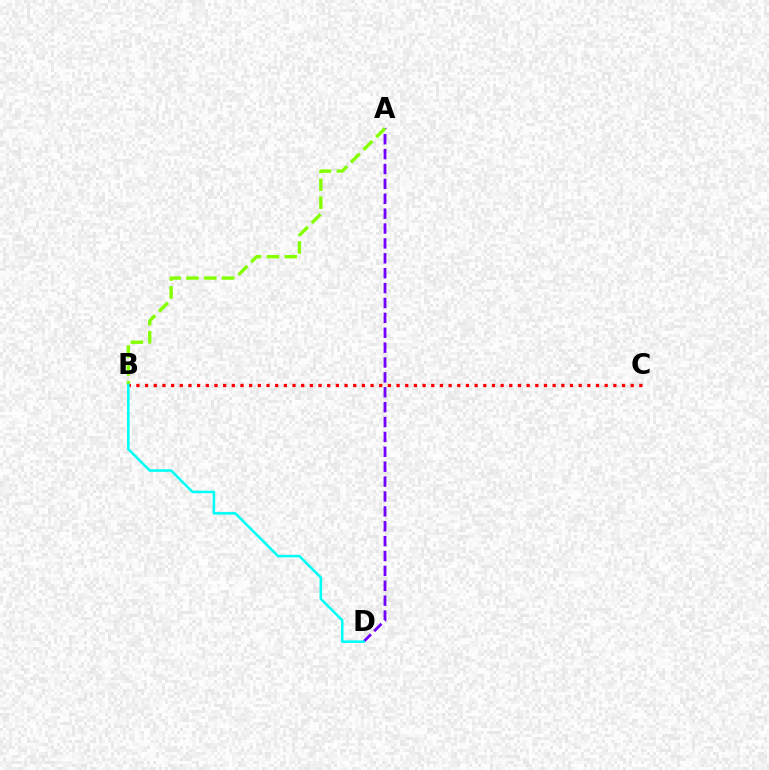{('A', 'D'): [{'color': '#7200ff', 'line_style': 'dashed', 'thickness': 2.02}], ('A', 'B'): [{'color': '#84ff00', 'line_style': 'dashed', 'thickness': 2.43}], ('B', 'C'): [{'color': '#ff0000', 'line_style': 'dotted', 'thickness': 2.36}], ('B', 'D'): [{'color': '#00fff6', 'line_style': 'solid', 'thickness': 1.84}]}